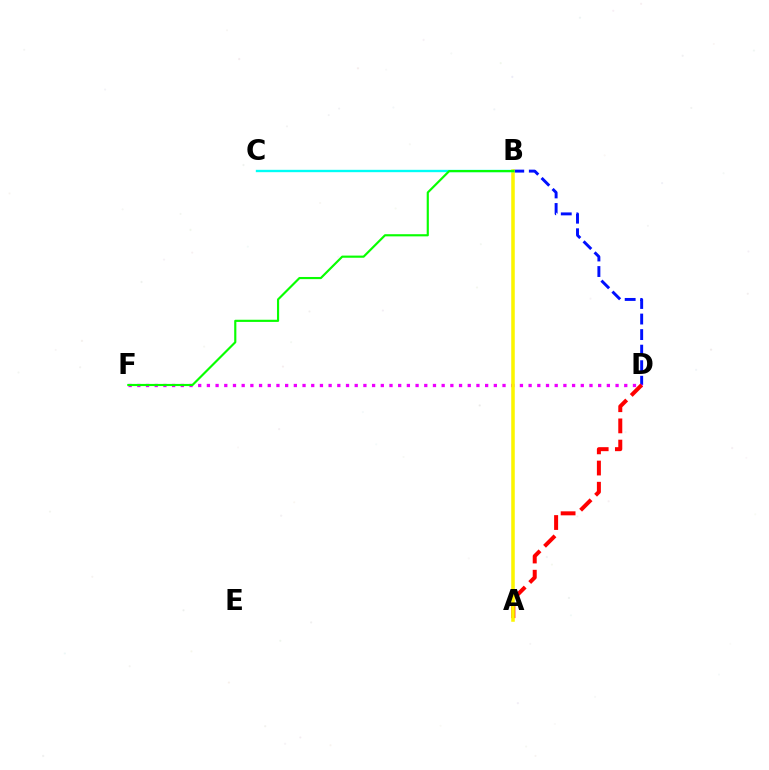{('B', 'D'): [{'color': '#0010ff', 'line_style': 'dashed', 'thickness': 2.11}], ('D', 'F'): [{'color': '#ee00ff', 'line_style': 'dotted', 'thickness': 2.36}], ('A', 'D'): [{'color': '#ff0000', 'line_style': 'dashed', 'thickness': 2.88}], ('A', 'B'): [{'color': '#fcf500', 'line_style': 'solid', 'thickness': 2.55}], ('B', 'C'): [{'color': '#00fff6', 'line_style': 'solid', 'thickness': 1.7}], ('B', 'F'): [{'color': '#08ff00', 'line_style': 'solid', 'thickness': 1.55}]}